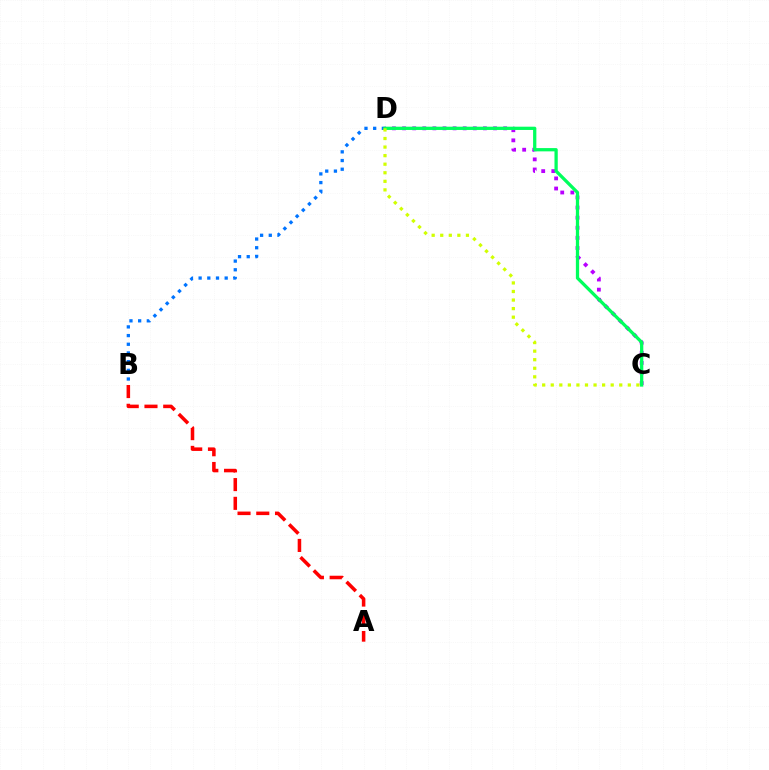{('B', 'D'): [{'color': '#0074ff', 'line_style': 'dotted', 'thickness': 2.36}], ('C', 'D'): [{'color': '#b900ff', 'line_style': 'dotted', 'thickness': 2.75}, {'color': '#00ff5c', 'line_style': 'solid', 'thickness': 2.35}, {'color': '#d1ff00', 'line_style': 'dotted', 'thickness': 2.33}], ('A', 'B'): [{'color': '#ff0000', 'line_style': 'dashed', 'thickness': 2.55}]}